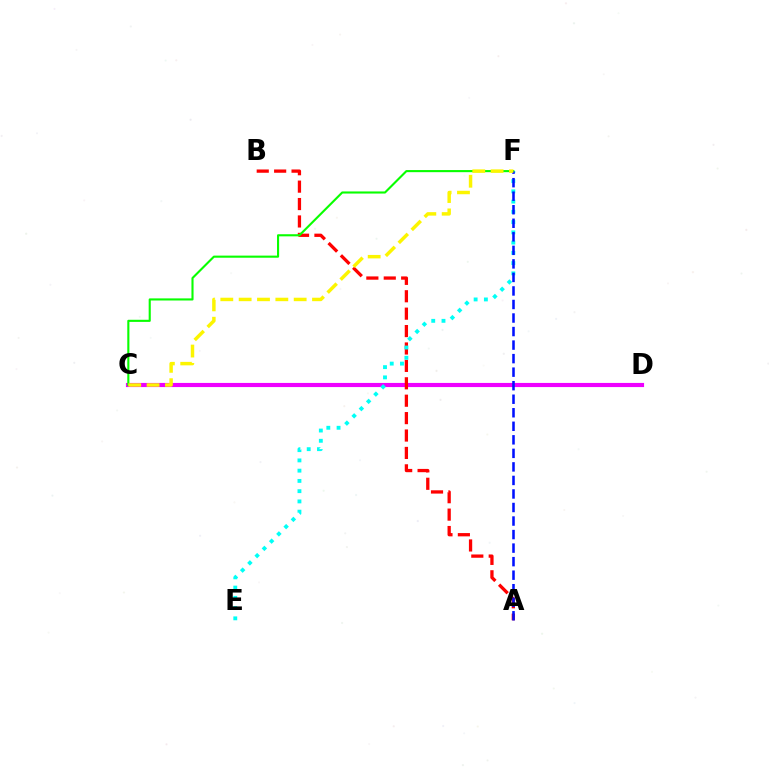{('C', 'D'): [{'color': '#ee00ff', 'line_style': 'solid', 'thickness': 2.98}], ('A', 'B'): [{'color': '#ff0000', 'line_style': 'dashed', 'thickness': 2.37}], ('E', 'F'): [{'color': '#00fff6', 'line_style': 'dotted', 'thickness': 2.79}], ('C', 'F'): [{'color': '#08ff00', 'line_style': 'solid', 'thickness': 1.52}, {'color': '#fcf500', 'line_style': 'dashed', 'thickness': 2.49}], ('A', 'F'): [{'color': '#0010ff', 'line_style': 'dashed', 'thickness': 1.84}]}